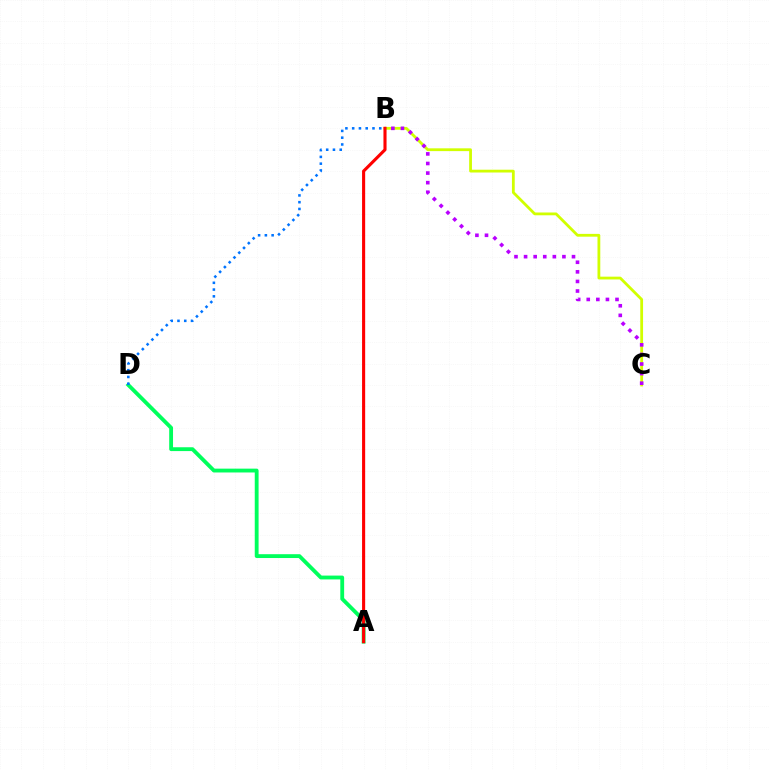{('B', 'C'): [{'color': '#d1ff00', 'line_style': 'solid', 'thickness': 2.01}, {'color': '#b900ff', 'line_style': 'dotted', 'thickness': 2.6}], ('A', 'D'): [{'color': '#00ff5c', 'line_style': 'solid', 'thickness': 2.76}], ('A', 'B'): [{'color': '#ff0000', 'line_style': 'solid', 'thickness': 2.23}], ('B', 'D'): [{'color': '#0074ff', 'line_style': 'dotted', 'thickness': 1.84}]}